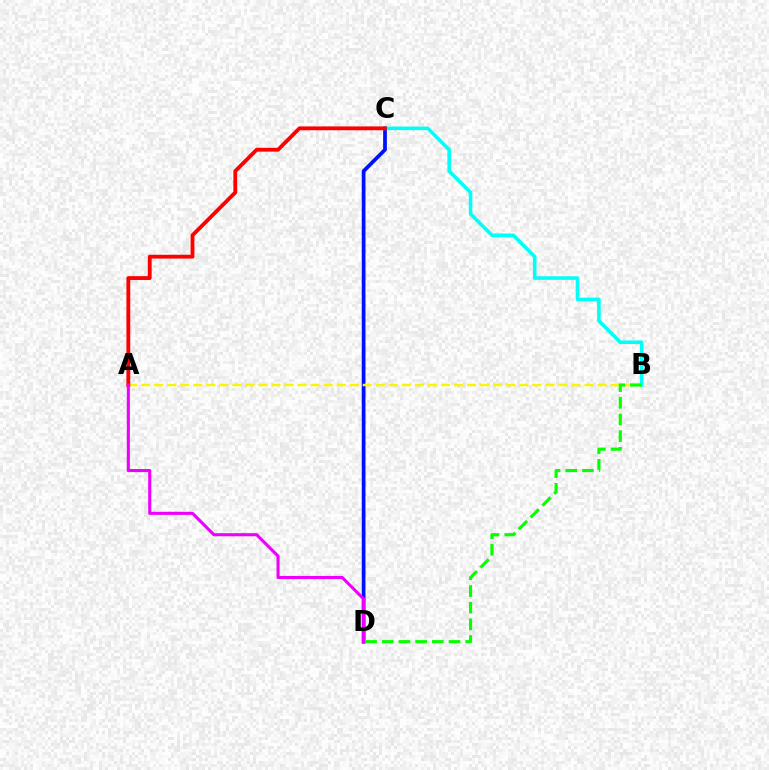{('C', 'D'): [{'color': '#0010ff', 'line_style': 'solid', 'thickness': 2.69}], ('B', 'C'): [{'color': '#00fff6', 'line_style': 'solid', 'thickness': 2.58}], ('A', 'B'): [{'color': '#fcf500', 'line_style': 'dashed', 'thickness': 1.77}], ('A', 'C'): [{'color': '#ff0000', 'line_style': 'solid', 'thickness': 2.76}], ('B', 'D'): [{'color': '#08ff00', 'line_style': 'dashed', 'thickness': 2.27}], ('A', 'D'): [{'color': '#ee00ff', 'line_style': 'solid', 'thickness': 2.23}]}